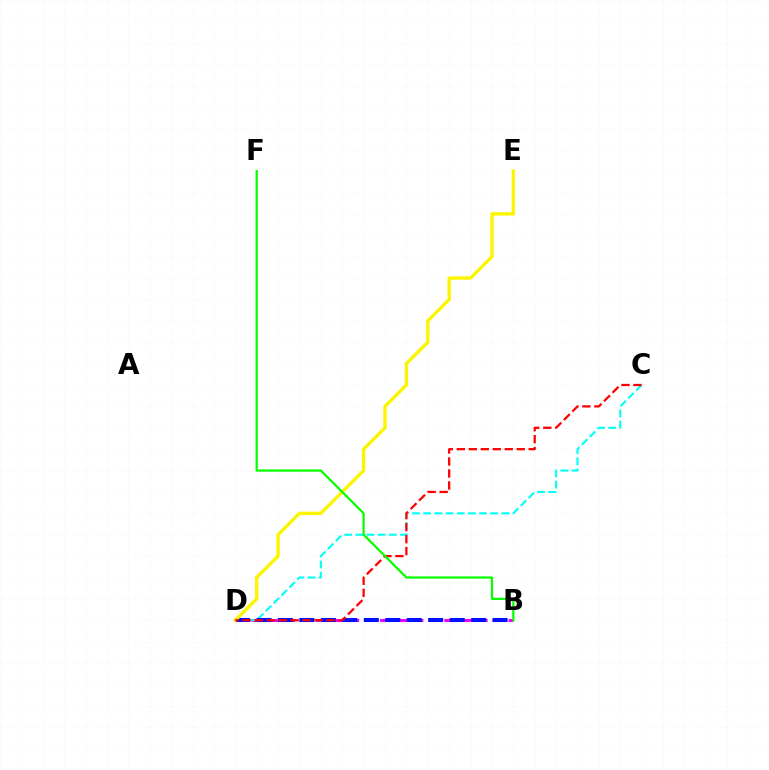{('B', 'D'): [{'color': '#ee00ff', 'line_style': 'dashed', 'thickness': 2.18}, {'color': '#0010ff', 'line_style': 'dashed', 'thickness': 2.92}], ('C', 'D'): [{'color': '#00fff6', 'line_style': 'dashed', 'thickness': 1.52}, {'color': '#ff0000', 'line_style': 'dashed', 'thickness': 1.63}], ('D', 'E'): [{'color': '#fcf500', 'line_style': 'solid', 'thickness': 2.42}], ('B', 'F'): [{'color': '#08ff00', 'line_style': 'solid', 'thickness': 1.61}]}